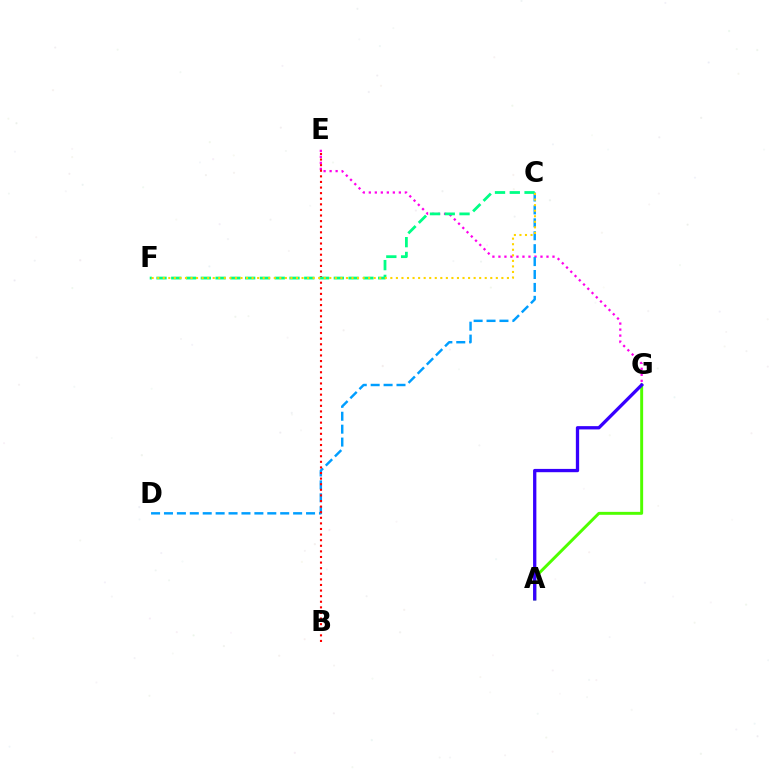{('A', 'G'): [{'color': '#4fff00', 'line_style': 'solid', 'thickness': 2.12}, {'color': '#3700ff', 'line_style': 'solid', 'thickness': 2.37}], ('E', 'G'): [{'color': '#ff00ed', 'line_style': 'dotted', 'thickness': 1.63}], ('C', 'D'): [{'color': '#009eff', 'line_style': 'dashed', 'thickness': 1.75}], ('B', 'E'): [{'color': '#ff0000', 'line_style': 'dotted', 'thickness': 1.52}], ('C', 'F'): [{'color': '#00ff86', 'line_style': 'dashed', 'thickness': 2.01}, {'color': '#ffd500', 'line_style': 'dotted', 'thickness': 1.51}]}